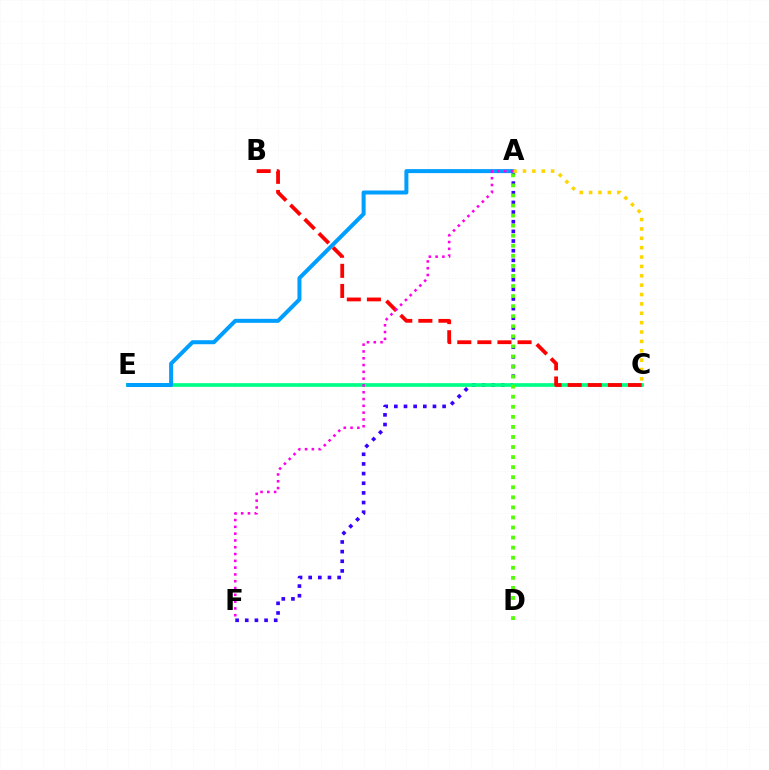{('A', 'F'): [{'color': '#3700ff', 'line_style': 'dotted', 'thickness': 2.62}, {'color': '#ff00ed', 'line_style': 'dotted', 'thickness': 1.85}], ('C', 'E'): [{'color': '#00ff86', 'line_style': 'solid', 'thickness': 2.67}], ('A', 'E'): [{'color': '#009eff', 'line_style': 'solid', 'thickness': 2.88}], ('B', 'C'): [{'color': '#ff0000', 'line_style': 'dashed', 'thickness': 2.73}], ('A', 'C'): [{'color': '#ffd500', 'line_style': 'dotted', 'thickness': 2.55}], ('A', 'D'): [{'color': '#4fff00', 'line_style': 'dotted', 'thickness': 2.73}]}